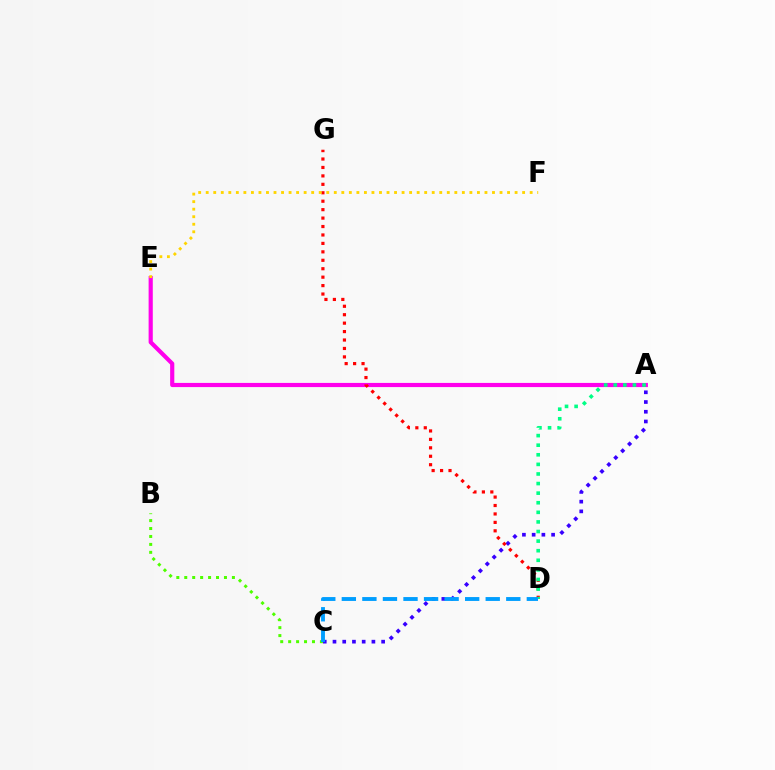{('A', 'E'): [{'color': '#ff00ed', 'line_style': 'solid', 'thickness': 3.0}], ('A', 'C'): [{'color': '#3700ff', 'line_style': 'dotted', 'thickness': 2.64}], ('D', 'G'): [{'color': '#ff0000', 'line_style': 'dotted', 'thickness': 2.29}], ('E', 'F'): [{'color': '#ffd500', 'line_style': 'dotted', 'thickness': 2.05}], ('B', 'C'): [{'color': '#4fff00', 'line_style': 'dotted', 'thickness': 2.16}], ('A', 'D'): [{'color': '#00ff86', 'line_style': 'dotted', 'thickness': 2.61}], ('C', 'D'): [{'color': '#009eff', 'line_style': 'dashed', 'thickness': 2.79}]}